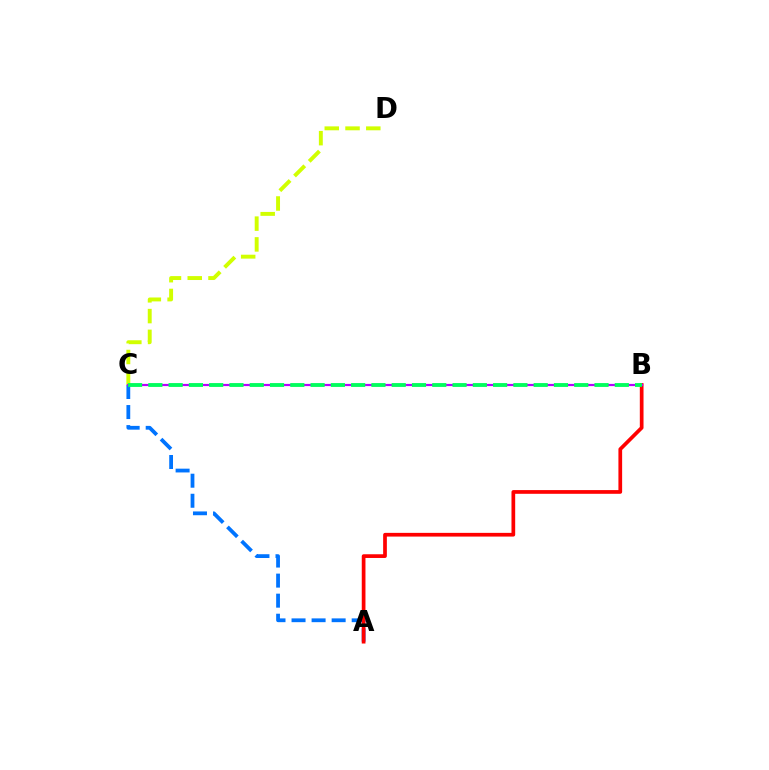{('A', 'C'): [{'color': '#0074ff', 'line_style': 'dashed', 'thickness': 2.72}], ('C', 'D'): [{'color': '#d1ff00', 'line_style': 'dashed', 'thickness': 2.82}], ('A', 'B'): [{'color': '#ff0000', 'line_style': 'solid', 'thickness': 2.67}], ('B', 'C'): [{'color': '#b900ff', 'line_style': 'solid', 'thickness': 1.59}, {'color': '#00ff5c', 'line_style': 'dashed', 'thickness': 2.76}]}